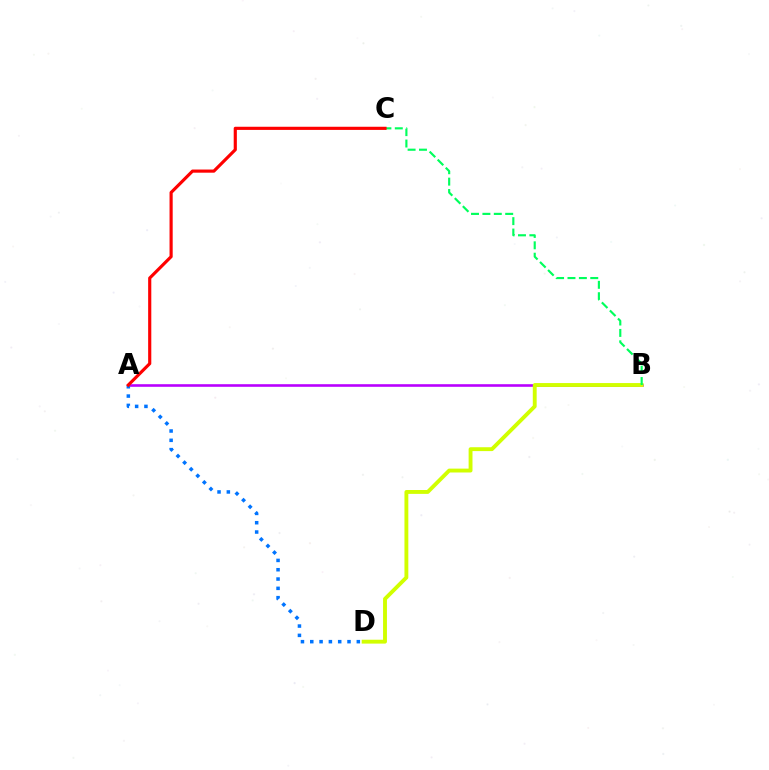{('A', 'B'): [{'color': '#b900ff', 'line_style': 'solid', 'thickness': 1.88}], ('B', 'D'): [{'color': '#d1ff00', 'line_style': 'solid', 'thickness': 2.79}], ('B', 'C'): [{'color': '#00ff5c', 'line_style': 'dashed', 'thickness': 1.55}], ('A', 'D'): [{'color': '#0074ff', 'line_style': 'dotted', 'thickness': 2.53}], ('A', 'C'): [{'color': '#ff0000', 'line_style': 'solid', 'thickness': 2.27}]}